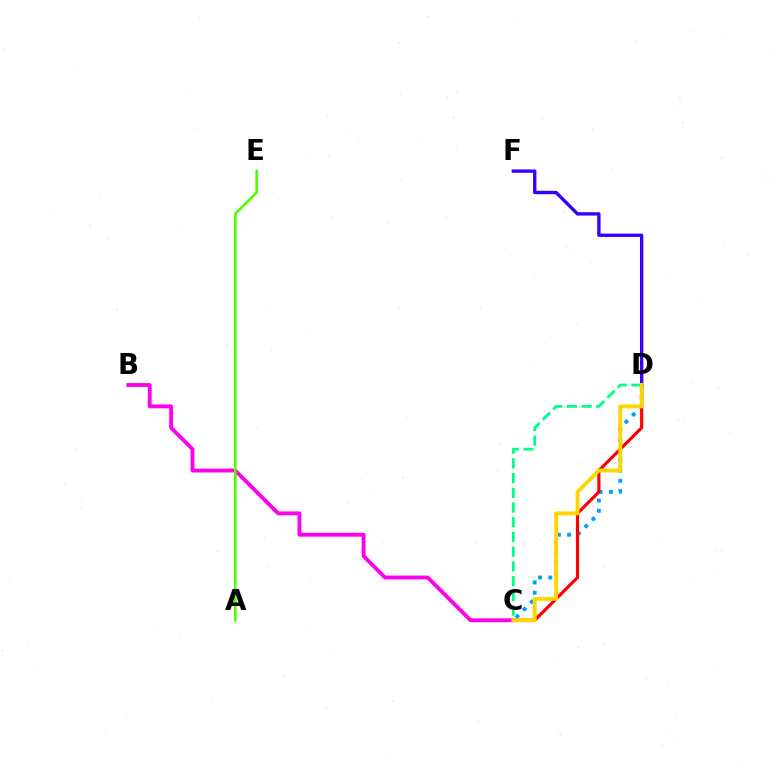{('C', 'D'): [{'color': '#009eff', 'line_style': 'dotted', 'thickness': 2.79}, {'color': '#ff0000', 'line_style': 'solid', 'thickness': 2.28}, {'color': '#00ff86', 'line_style': 'dashed', 'thickness': 2.0}, {'color': '#ffd500', 'line_style': 'solid', 'thickness': 2.79}], ('B', 'C'): [{'color': '#ff00ed', 'line_style': 'solid', 'thickness': 2.78}], ('D', 'F'): [{'color': '#3700ff', 'line_style': 'solid', 'thickness': 2.43}], ('A', 'E'): [{'color': '#4fff00', 'line_style': 'solid', 'thickness': 1.9}]}